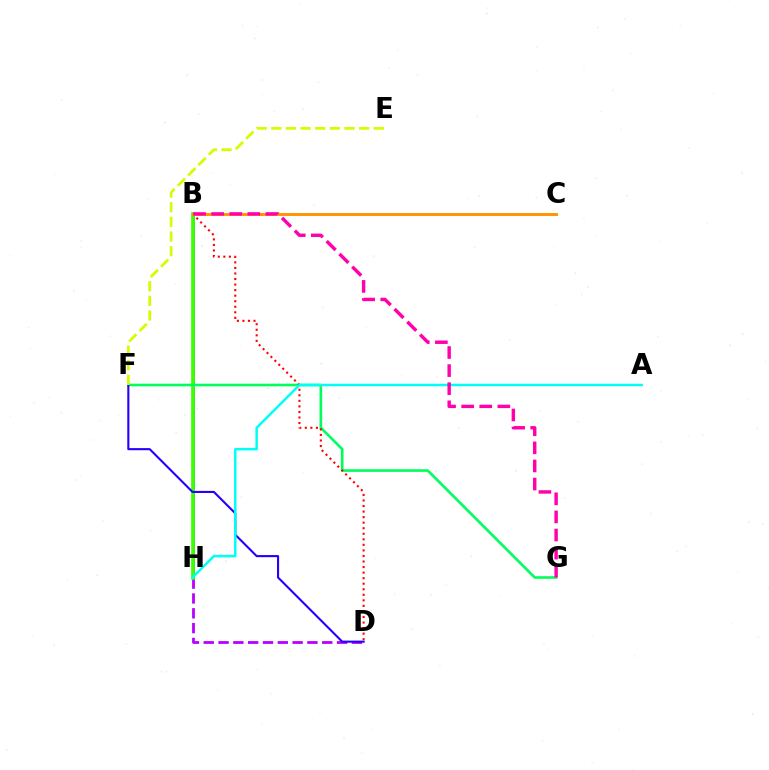{('D', 'H'): [{'color': '#b900ff', 'line_style': 'dashed', 'thickness': 2.01}], ('B', 'H'): [{'color': '#0074ff', 'line_style': 'solid', 'thickness': 1.91}, {'color': '#3dff00', 'line_style': 'solid', 'thickness': 2.65}], ('F', 'G'): [{'color': '#00ff5c', 'line_style': 'solid', 'thickness': 1.89}], ('D', 'F'): [{'color': '#2500ff', 'line_style': 'solid', 'thickness': 1.51}], ('B', 'D'): [{'color': '#ff0000', 'line_style': 'dotted', 'thickness': 1.51}], ('A', 'H'): [{'color': '#00fff6', 'line_style': 'solid', 'thickness': 1.8}], ('B', 'C'): [{'color': '#ff9400', 'line_style': 'solid', 'thickness': 2.11}], ('B', 'G'): [{'color': '#ff00ac', 'line_style': 'dashed', 'thickness': 2.46}], ('E', 'F'): [{'color': '#d1ff00', 'line_style': 'dashed', 'thickness': 1.99}]}